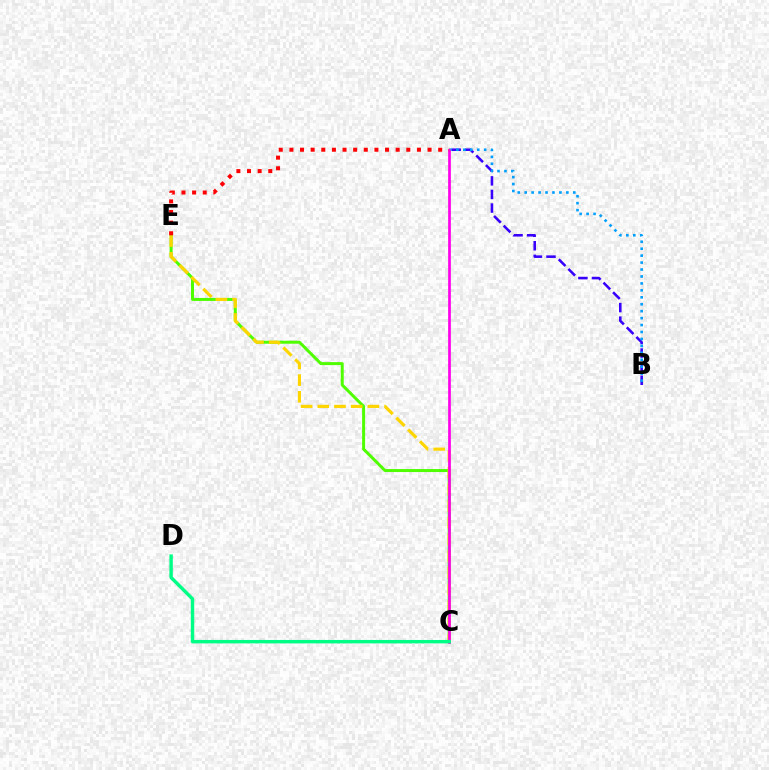{('C', 'E'): [{'color': '#4fff00', 'line_style': 'solid', 'thickness': 2.15}, {'color': '#ffd500', 'line_style': 'dashed', 'thickness': 2.27}], ('A', 'B'): [{'color': '#3700ff', 'line_style': 'dashed', 'thickness': 1.85}, {'color': '#009eff', 'line_style': 'dotted', 'thickness': 1.89}], ('A', 'C'): [{'color': '#ff00ed', 'line_style': 'solid', 'thickness': 1.96}], ('C', 'D'): [{'color': '#00ff86', 'line_style': 'solid', 'thickness': 2.48}], ('A', 'E'): [{'color': '#ff0000', 'line_style': 'dotted', 'thickness': 2.89}]}